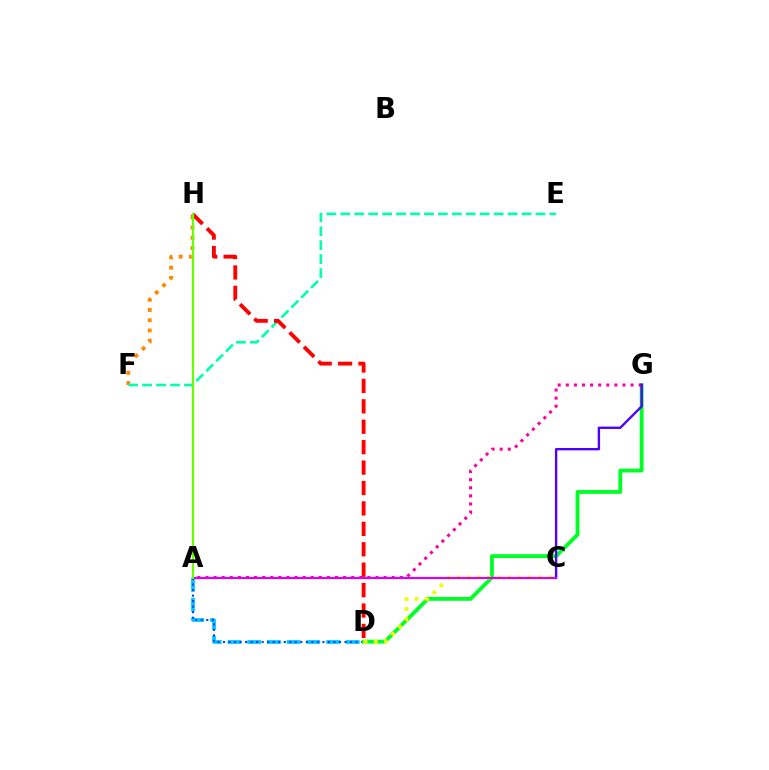{('A', 'D'): [{'color': '#00c7ff', 'line_style': 'dashed', 'thickness': 2.68}, {'color': '#003fff', 'line_style': 'dotted', 'thickness': 1.5}], ('D', 'G'): [{'color': '#00ff27', 'line_style': 'solid', 'thickness': 2.76}], ('C', 'D'): [{'color': '#eeff00', 'line_style': 'dotted', 'thickness': 2.76}], ('A', 'G'): [{'color': '#ff00a0', 'line_style': 'dotted', 'thickness': 2.2}], ('F', 'H'): [{'color': '#ff8800', 'line_style': 'dotted', 'thickness': 2.78}], ('E', 'F'): [{'color': '#00ffaf', 'line_style': 'dashed', 'thickness': 1.89}], ('C', 'G'): [{'color': '#4f00ff', 'line_style': 'solid', 'thickness': 1.71}], ('A', 'C'): [{'color': '#d600ff', 'line_style': 'solid', 'thickness': 1.57}], ('D', 'H'): [{'color': '#ff0000', 'line_style': 'dashed', 'thickness': 2.77}], ('A', 'H'): [{'color': '#66ff00', 'line_style': 'solid', 'thickness': 1.57}]}